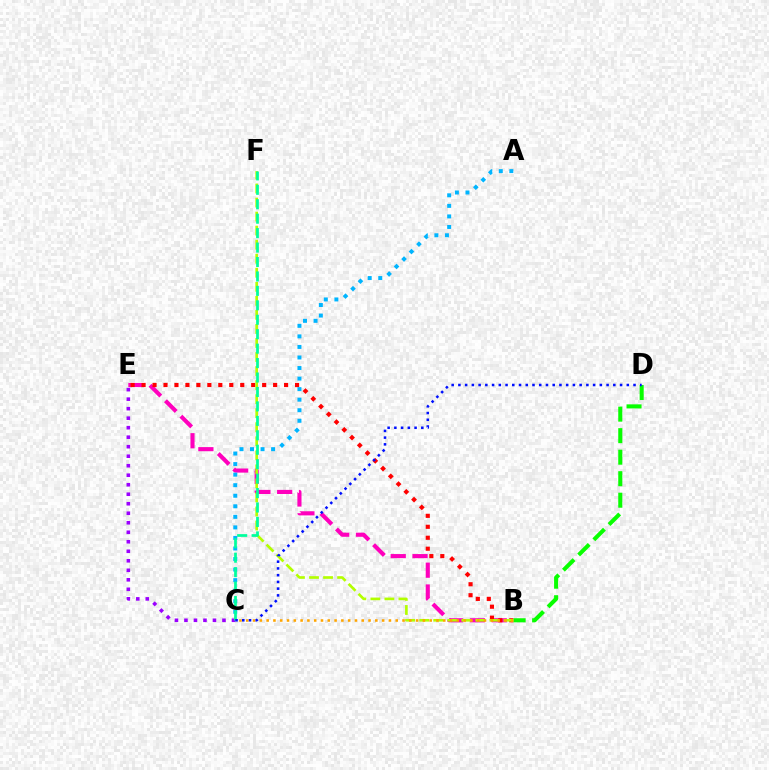{('B', 'E'): [{'color': '#ff00bd', 'line_style': 'dashed', 'thickness': 2.96}, {'color': '#ff0000', 'line_style': 'dotted', 'thickness': 2.98}], ('A', 'C'): [{'color': '#00b5ff', 'line_style': 'dotted', 'thickness': 2.87}], ('B', 'D'): [{'color': '#08ff00', 'line_style': 'dashed', 'thickness': 2.92}], ('B', 'F'): [{'color': '#b3ff00', 'line_style': 'dashed', 'thickness': 1.91}], ('C', 'E'): [{'color': '#9b00ff', 'line_style': 'dotted', 'thickness': 2.58}], ('C', 'F'): [{'color': '#00ff9d', 'line_style': 'dashed', 'thickness': 1.96}], ('B', 'C'): [{'color': '#ffa500', 'line_style': 'dotted', 'thickness': 1.85}], ('C', 'D'): [{'color': '#0010ff', 'line_style': 'dotted', 'thickness': 1.83}]}